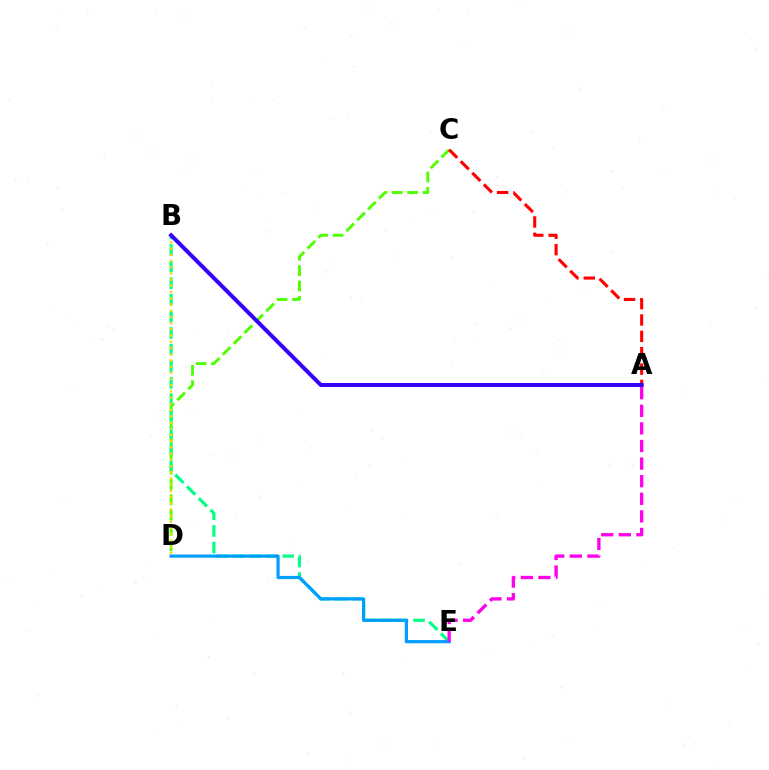{('C', 'D'): [{'color': '#4fff00', 'line_style': 'dashed', 'thickness': 2.09}], ('B', 'E'): [{'color': '#00ff86', 'line_style': 'dashed', 'thickness': 2.25}], ('B', 'D'): [{'color': '#ffd500', 'line_style': 'dotted', 'thickness': 1.69}], ('A', 'C'): [{'color': '#ff0000', 'line_style': 'dashed', 'thickness': 2.22}], ('D', 'E'): [{'color': '#009eff', 'line_style': 'solid', 'thickness': 2.31}], ('A', 'E'): [{'color': '#ff00ed', 'line_style': 'dashed', 'thickness': 2.39}], ('A', 'B'): [{'color': '#3700ff', 'line_style': 'solid', 'thickness': 2.9}]}